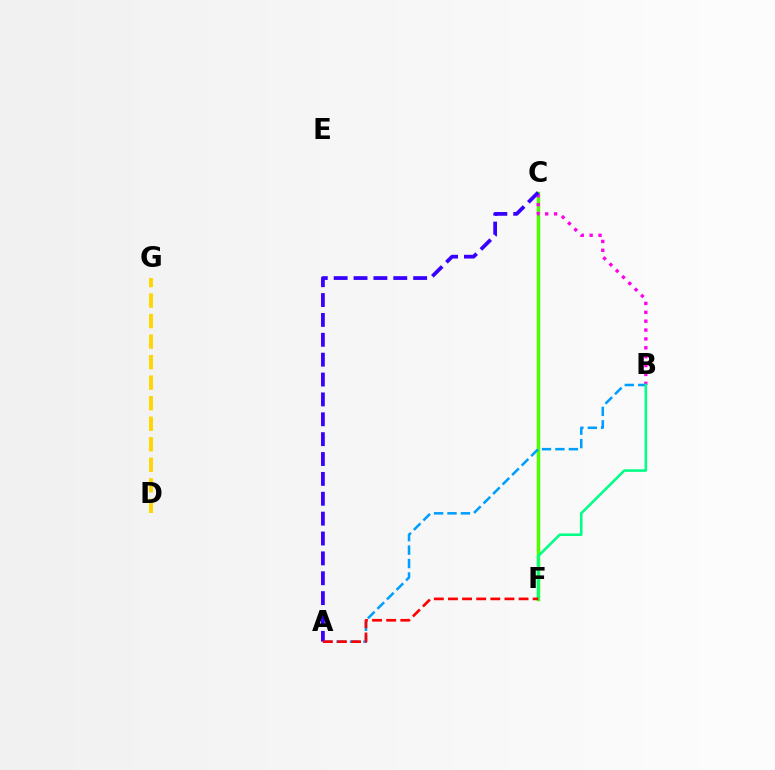{('C', 'F'): [{'color': '#4fff00', 'line_style': 'solid', 'thickness': 2.5}], ('B', 'C'): [{'color': '#ff00ed', 'line_style': 'dotted', 'thickness': 2.41}], ('A', 'B'): [{'color': '#009eff', 'line_style': 'dashed', 'thickness': 1.83}], ('A', 'C'): [{'color': '#3700ff', 'line_style': 'dashed', 'thickness': 2.7}], ('B', 'F'): [{'color': '#00ff86', 'line_style': 'solid', 'thickness': 1.85}], ('D', 'G'): [{'color': '#ffd500', 'line_style': 'dashed', 'thickness': 2.79}], ('A', 'F'): [{'color': '#ff0000', 'line_style': 'dashed', 'thickness': 1.92}]}